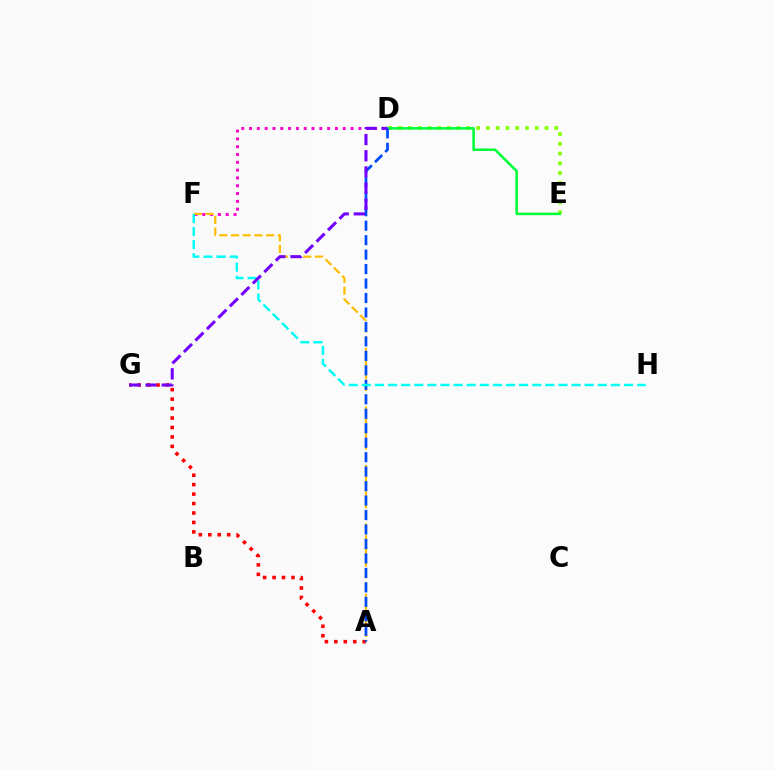{('D', 'F'): [{'color': '#ff00cf', 'line_style': 'dotted', 'thickness': 2.12}], ('A', 'F'): [{'color': '#ffbd00', 'line_style': 'dashed', 'thickness': 1.59}], ('D', 'E'): [{'color': '#84ff00', 'line_style': 'dotted', 'thickness': 2.65}, {'color': '#00ff39', 'line_style': 'solid', 'thickness': 1.84}], ('A', 'G'): [{'color': '#ff0000', 'line_style': 'dotted', 'thickness': 2.57}], ('A', 'D'): [{'color': '#004bff', 'line_style': 'dashed', 'thickness': 1.97}], ('F', 'H'): [{'color': '#00fff6', 'line_style': 'dashed', 'thickness': 1.78}], ('D', 'G'): [{'color': '#7200ff', 'line_style': 'dashed', 'thickness': 2.2}]}